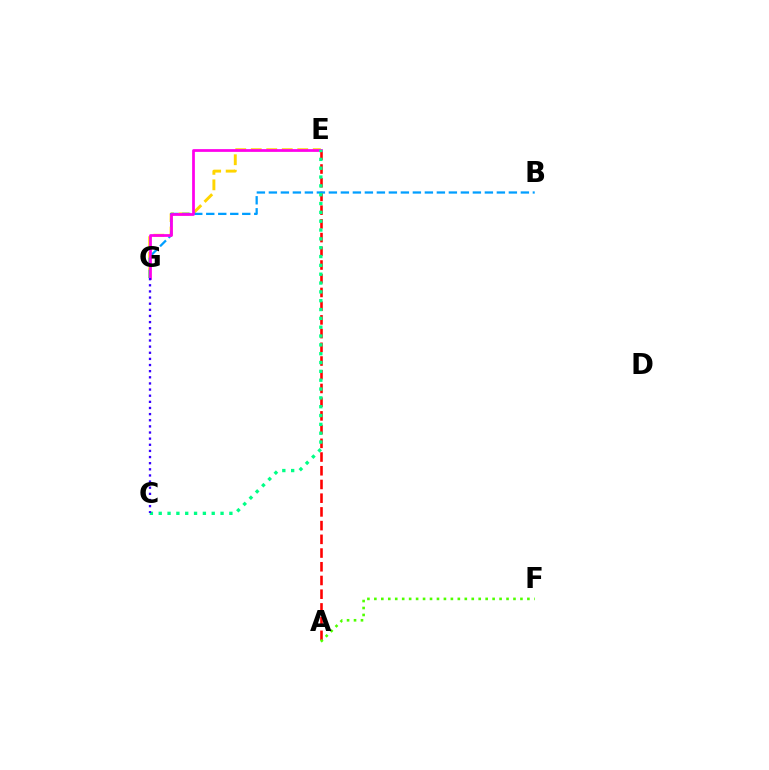{('A', 'E'): [{'color': '#ff0000', 'line_style': 'dashed', 'thickness': 1.86}], ('E', 'G'): [{'color': '#ffd500', 'line_style': 'dashed', 'thickness': 2.1}, {'color': '#ff00ed', 'line_style': 'solid', 'thickness': 1.98}], ('B', 'G'): [{'color': '#009eff', 'line_style': 'dashed', 'thickness': 1.63}], ('A', 'F'): [{'color': '#4fff00', 'line_style': 'dotted', 'thickness': 1.89}], ('C', 'E'): [{'color': '#00ff86', 'line_style': 'dotted', 'thickness': 2.4}], ('C', 'G'): [{'color': '#3700ff', 'line_style': 'dotted', 'thickness': 1.67}]}